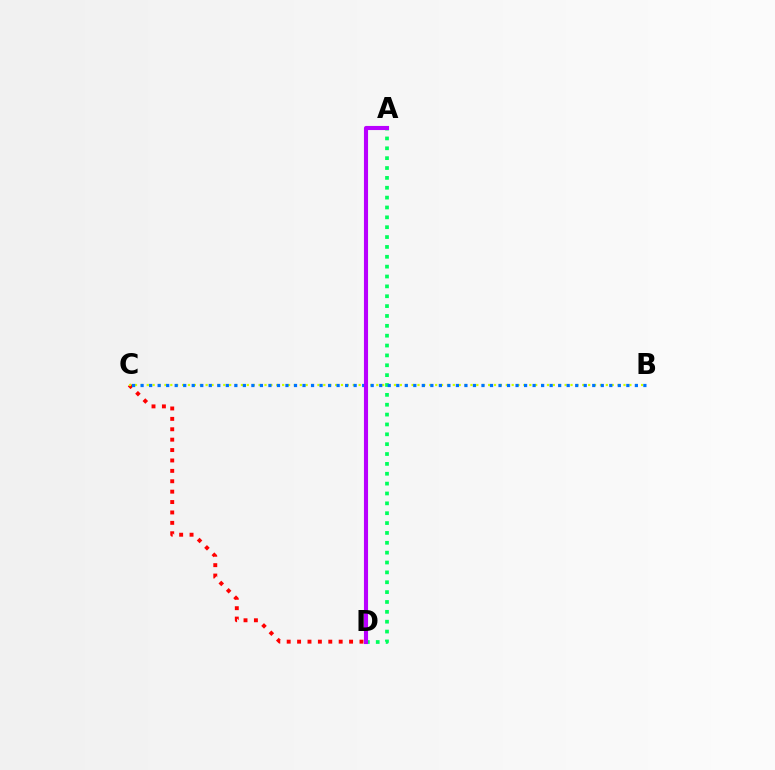{('A', 'D'): [{'color': '#00ff5c', 'line_style': 'dotted', 'thickness': 2.68}, {'color': '#b900ff', 'line_style': 'solid', 'thickness': 2.96}], ('C', 'D'): [{'color': '#ff0000', 'line_style': 'dotted', 'thickness': 2.83}], ('B', 'C'): [{'color': '#d1ff00', 'line_style': 'dotted', 'thickness': 1.6}, {'color': '#0074ff', 'line_style': 'dotted', 'thickness': 2.32}]}